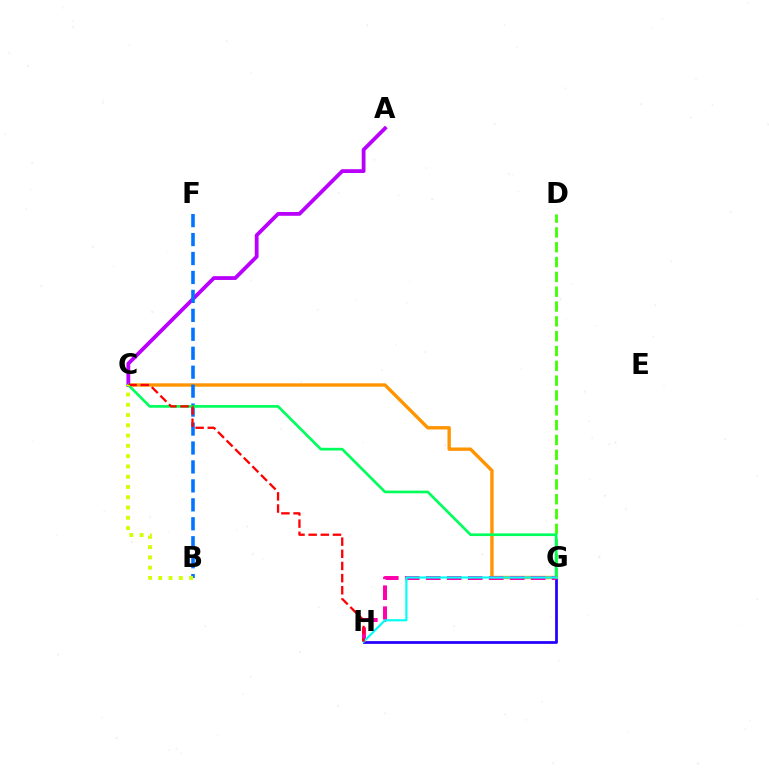{('G', 'H'): [{'color': '#2500ff', 'line_style': 'solid', 'thickness': 1.98}, {'color': '#ff00ac', 'line_style': 'dashed', 'thickness': 2.85}, {'color': '#00fff6', 'line_style': 'solid', 'thickness': 1.56}], ('C', 'G'): [{'color': '#ff9400', 'line_style': 'solid', 'thickness': 2.42}, {'color': '#00ff5c', 'line_style': 'solid', 'thickness': 1.93}], ('A', 'C'): [{'color': '#b900ff', 'line_style': 'solid', 'thickness': 2.74}], ('B', 'F'): [{'color': '#0074ff', 'line_style': 'dashed', 'thickness': 2.57}], ('D', 'G'): [{'color': '#3dff00', 'line_style': 'dashed', 'thickness': 2.01}], ('C', 'H'): [{'color': '#ff0000', 'line_style': 'dashed', 'thickness': 1.65}], ('B', 'C'): [{'color': '#d1ff00', 'line_style': 'dotted', 'thickness': 2.79}]}